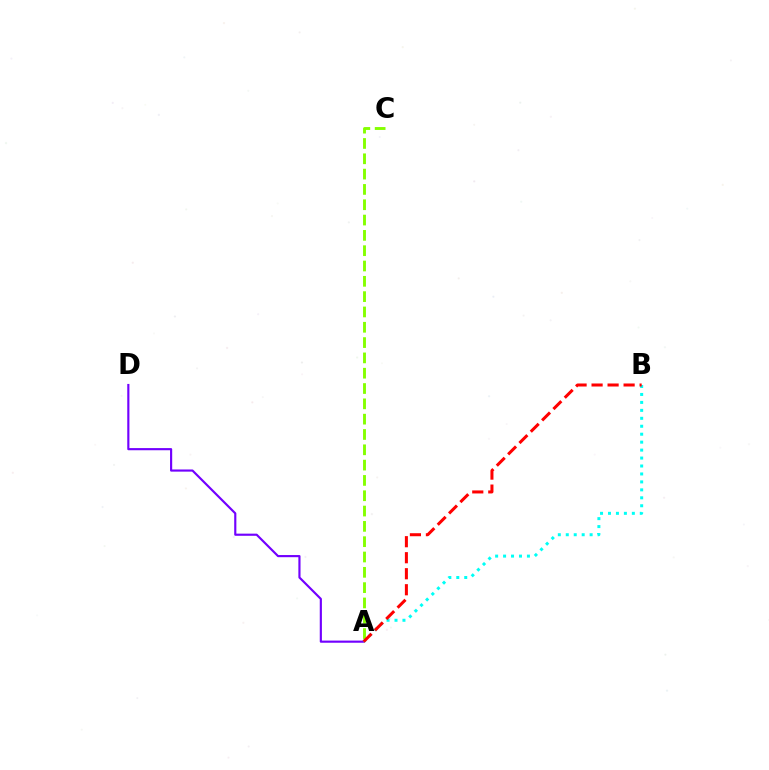{('A', 'D'): [{'color': '#7200ff', 'line_style': 'solid', 'thickness': 1.55}], ('A', 'B'): [{'color': '#00fff6', 'line_style': 'dotted', 'thickness': 2.16}, {'color': '#ff0000', 'line_style': 'dashed', 'thickness': 2.18}], ('A', 'C'): [{'color': '#84ff00', 'line_style': 'dashed', 'thickness': 2.08}]}